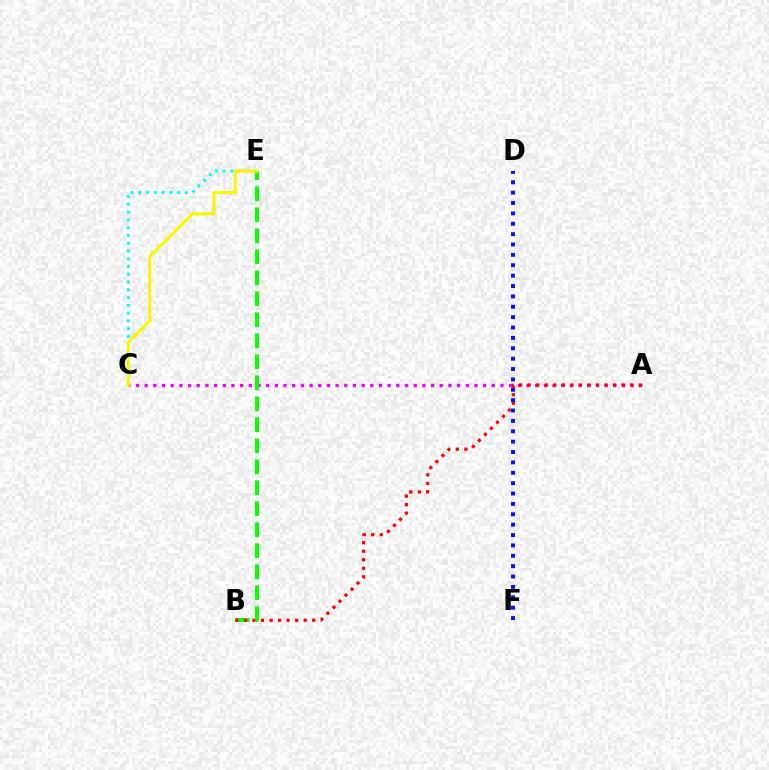{('C', 'E'): [{'color': '#00fff6', 'line_style': 'dotted', 'thickness': 2.11}, {'color': '#fcf500', 'line_style': 'solid', 'thickness': 2.18}], ('A', 'C'): [{'color': '#ee00ff', 'line_style': 'dotted', 'thickness': 2.36}], ('B', 'E'): [{'color': '#08ff00', 'line_style': 'dashed', 'thickness': 2.85}], ('A', 'B'): [{'color': '#ff0000', 'line_style': 'dotted', 'thickness': 2.32}], ('D', 'F'): [{'color': '#0010ff', 'line_style': 'dotted', 'thickness': 2.82}]}